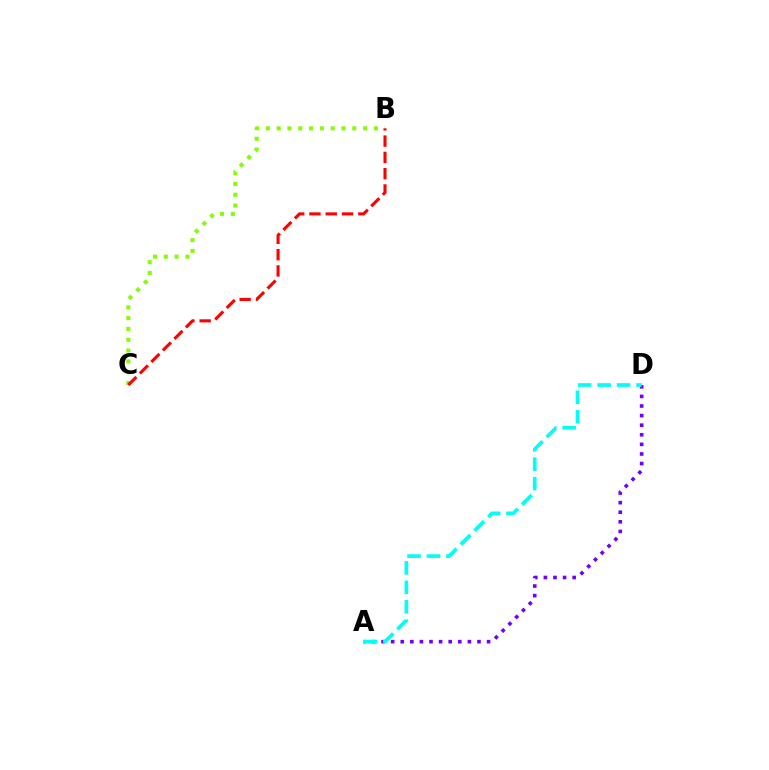{('B', 'C'): [{'color': '#84ff00', 'line_style': 'dotted', 'thickness': 2.94}, {'color': '#ff0000', 'line_style': 'dashed', 'thickness': 2.21}], ('A', 'D'): [{'color': '#7200ff', 'line_style': 'dotted', 'thickness': 2.61}, {'color': '#00fff6', 'line_style': 'dashed', 'thickness': 2.64}]}